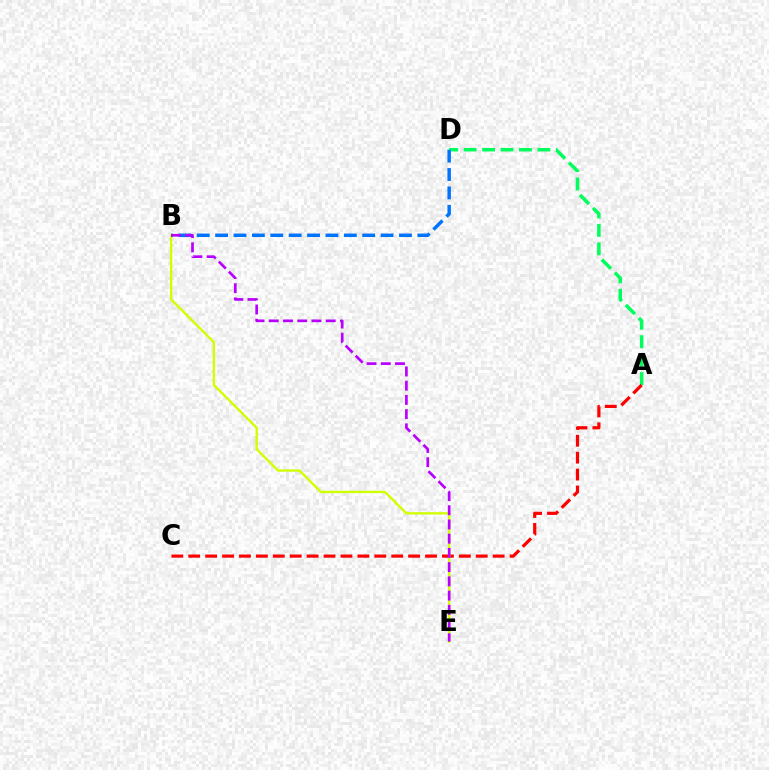{('A', 'D'): [{'color': '#00ff5c', 'line_style': 'dashed', 'thickness': 2.5}], ('A', 'C'): [{'color': '#ff0000', 'line_style': 'dashed', 'thickness': 2.3}], ('B', 'E'): [{'color': '#d1ff00', 'line_style': 'solid', 'thickness': 1.7}, {'color': '#b900ff', 'line_style': 'dashed', 'thickness': 1.93}], ('B', 'D'): [{'color': '#0074ff', 'line_style': 'dashed', 'thickness': 2.5}]}